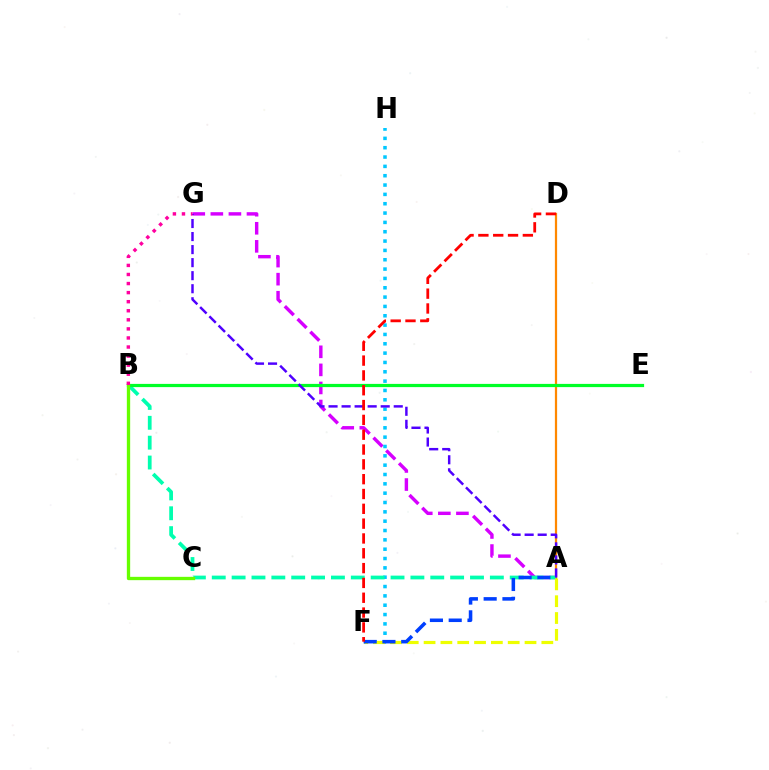{('A', 'G'): [{'color': '#d600ff', 'line_style': 'dashed', 'thickness': 2.45}, {'color': '#4f00ff', 'line_style': 'dashed', 'thickness': 1.77}], ('A', 'D'): [{'color': '#ff8800', 'line_style': 'solid', 'thickness': 1.61}], ('F', 'H'): [{'color': '#00c7ff', 'line_style': 'dotted', 'thickness': 2.54}], ('A', 'B'): [{'color': '#00ffaf', 'line_style': 'dashed', 'thickness': 2.7}], ('B', 'E'): [{'color': '#00ff27', 'line_style': 'solid', 'thickness': 2.32}], ('A', 'F'): [{'color': '#eeff00', 'line_style': 'dashed', 'thickness': 2.29}, {'color': '#003fff', 'line_style': 'dashed', 'thickness': 2.55}], ('B', 'C'): [{'color': '#66ff00', 'line_style': 'solid', 'thickness': 2.39}], ('B', 'G'): [{'color': '#ff00a0', 'line_style': 'dotted', 'thickness': 2.46}], ('D', 'F'): [{'color': '#ff0000', 'line_style': 'dashed', 'thickness': 2.01}]}